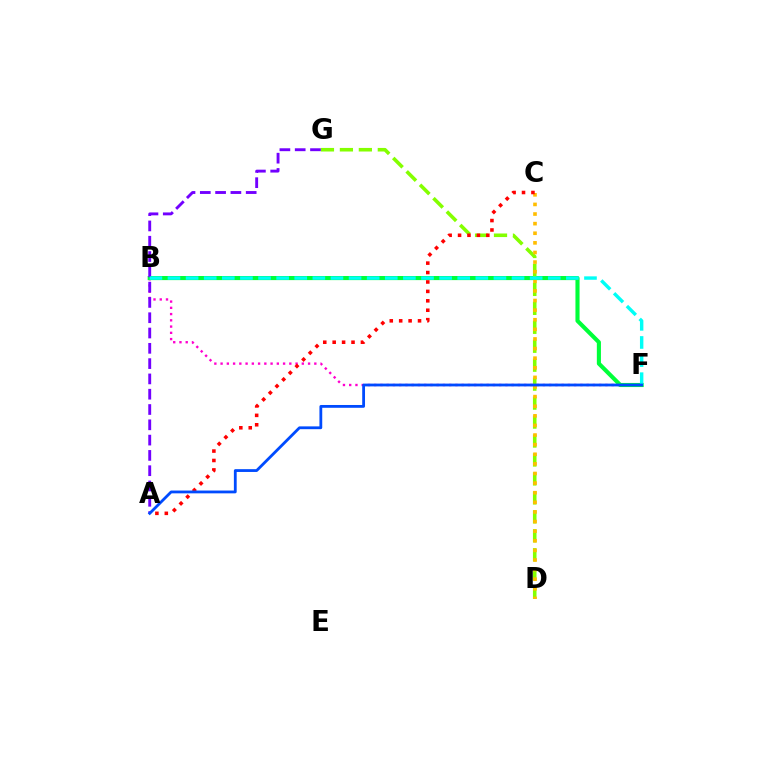{('B', 'F'): [{'color': '#ff00cf', 'line_style': 'dotted', 'thickness': 1.7}, {'color': '#00ff39', 'line_style': 'solid', 'thickness': 2.96}, {'color': '#00fff6', 'line_style': 'dashed', 'thickness': 2.46}], ('D', 'G'): [{'color': '#84ff00', 'line_style': 'dashed', 'thickness': 2.57}], ('A', 'G'): [{'color': '#7200ff', 'line_style': 'dashed', 'thickness': 2.08}], ('C', 'D'): [{'color': '#ffbd00', 'line_style': 'dotted', 'thickness': 2.61}], ('A', 'C'): [{'color': '#ff0000', 'line_style': 'dotted', 'thickness': 2.56}], ('A', 'F'): [{'color': '#004bff', 'line_style': 'solid', 'thickness': 2.02}]}